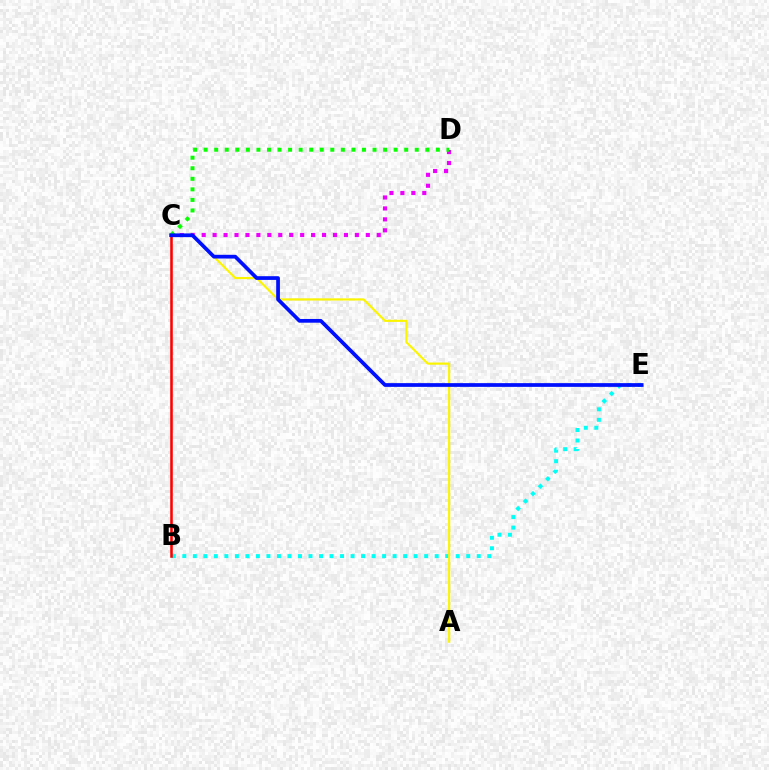{('C', 'D'): [{'color': '#ee00ff', 'line_style': 'dotted', 'thickness': 2.97}, {'color': '#08ff00', 'line_style': 'dotted', 'thickness': 2.87}], ('B', 'E'): [{'color': '#00fff6', 'line_style': 'dotted', 'thickness': 2.86}], ('A', 'C'): [{'color': '#fcf500', 'line_style': 'solid', 'thickness': 1.55}], ('B', 'C'): [{'color': '#ff0000', 'line_style': 'solid', 'thickness': 1.84}], ('C', 'E'): [{'color': '#0010ff', 'line_style': 'solid', 'thickness': 2.69}]}